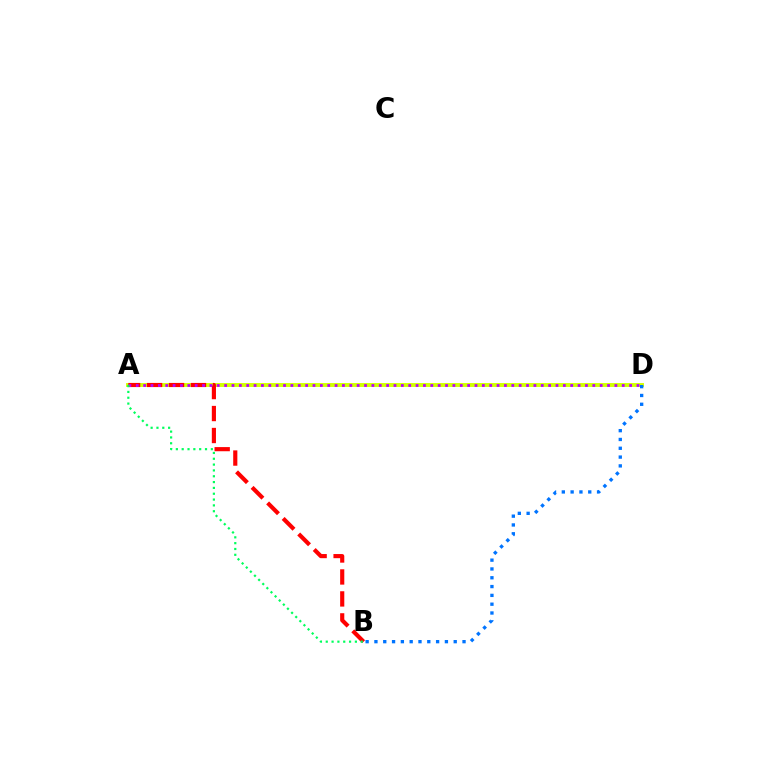{('A', 'D'): [{'color': '#d1ff00', 'line_style': 'solid', 'thickness': 2.81}, {'color': '#b900ff', 'line_style': 'dotted', 'thickness': 2.0}], ('A', 'B'): [{'color': '#ff0000', 'line_style': 'dashed', 'thickness': 2.98}, {'color': '#00ff5c', 'line_style': 'dotted', 'thickness': 1.58}], ('B', 'D'): [{'color': '#0074ff', 'line_style': 'dotted', 'thickness': 2.39}]}